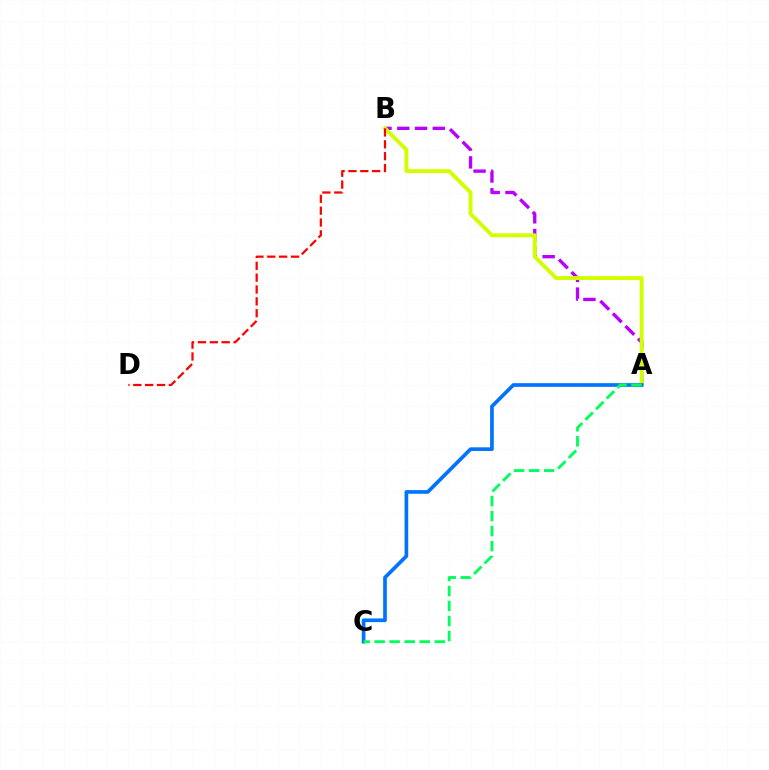{('A', 'B'): [{'color': '#b900ff', 'line_style': 'dashed', 'thickness': 2.41}, {'color': '#d1ff00', 'line_style': 'solid', 'thickness': 2.82}], ('A', 'C'): [{'color': '#0074ff', 'line_style': 'solid', 'thickness': 2.65}, {'color': '#00ff5c', 'line_style': 'dashed', 'thickness': 2.04}], ('B', 'D'): [{'color': '#ff0000', 'line_style': 'dashed', 'thickness': 1.61}]}